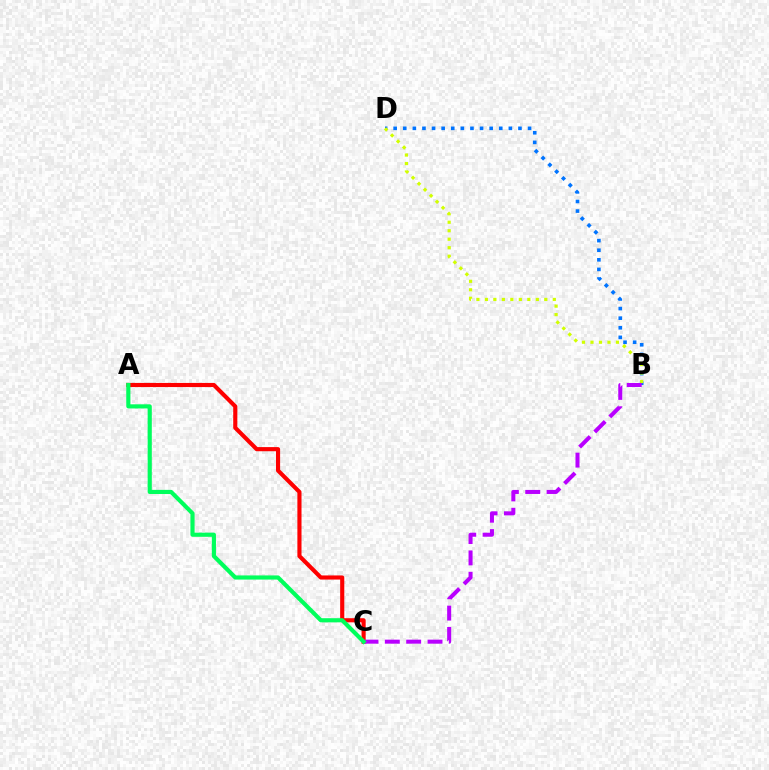{('A', 'C'): [{'color': '#ff0000', 'line_style': 'solid', 'thickness': 2.97}, {'color': '#00ff5c', 'line_style': 'solid', 'thickness': 2.99}], ('B', 'D'): [{'color': '#0074ff', 'line_style': 'dotted', 'thickness': 2.61}, {'color': '#d1ff00', 'line_style': 'dotted', 'thickness': 2.31}], ('B', 'C'): [{'color': '#b900ff', 'line_style': 'dashed', 'thickness': 2.9}]}